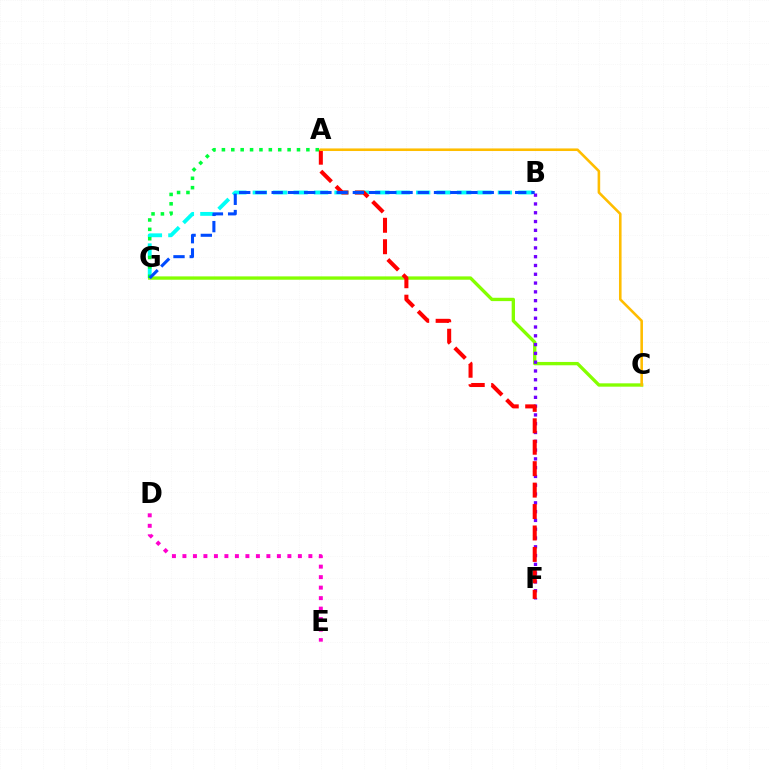{('B', 'G'): [{'color': '#00fff6', 'line_style': 'dashed', 'thickness': 2.78}, {'color': '#004bff', 'line_style': 'dashed', 'thickness': 2.21}], ('C', 'G'): [{'color': '#84ff00', 'line_style': 'solid', 'thickness': 2.4}], ('B', 'F'): [{'color': '#7200ff', 'line_style': 'dotted', 'thickness': 2.39}], ('A', 'F'): [{'color': '#ff0000', 'line_style': 'dashed', 'thickness': 2.91}], ('A', 'G'): [{'color': '#00ff39', 'line_style': 'dotted', 'thickness': 2.55}], ('A', 'C'): [{'color': '#ffbd00', 'line_style': 'solid', 'thickness': 1.86}], ('D', 'E'): [{'color': '#ff00cf', 'line_style': 'dotted', 'thickness': 2.85}]}